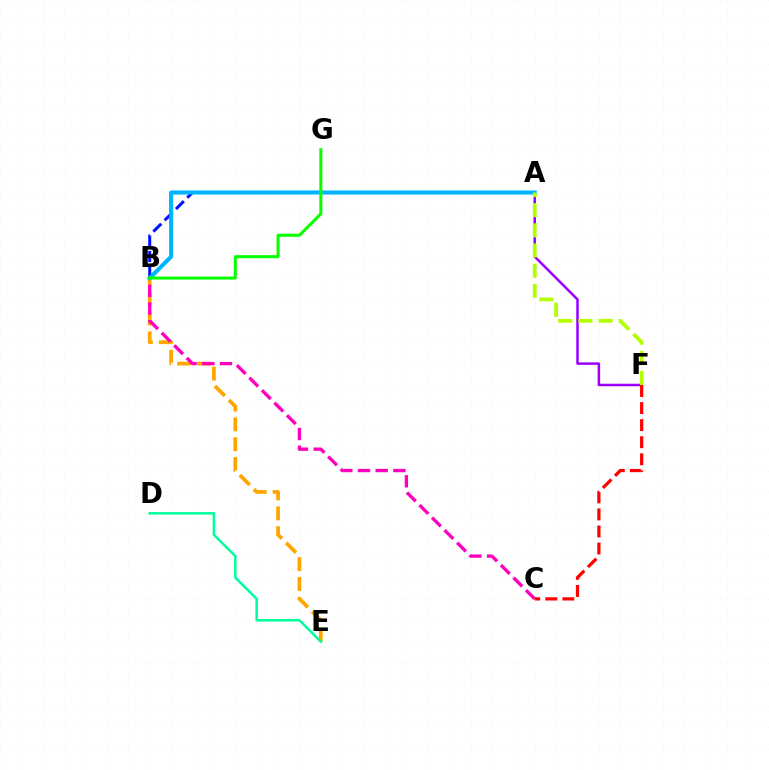{('B', 'E'): [{'color': '#ffa500', 'line_style': 'dashed', 'thickness': 2.7}], ('A', 'B'): [{'color': '#0010ff', 'line_style': 'dashed', 'thickness': 2.17}, {'color': '#00b5ff', 'line_style': 'solid', 'thickness': 2.94}], ('D', 'E'): [{'color': '#00ff9d', 'line_style': 'solid', 'thickness': 1.81}], ('B', 'C'): [{'color': '#ff00bd', 'line_style': 'dashed', 'thickness': 2.41}], ('A', 'F'): [{'color': '#9b00ff', 'line_style': 'solid', 'thickness': 1.81}, {'color': '#b3ff00', 'line_style': 'dashed', 'thickness': 2.74}], ('C', 'F'): [{'color': '#ff0000', 'line_style': 'dashed', 'thickness': 2.32}], ('B', 'G'): [{'color': '#08ff00', 'line_style': 'solid', 'thickness': 2.18}]}